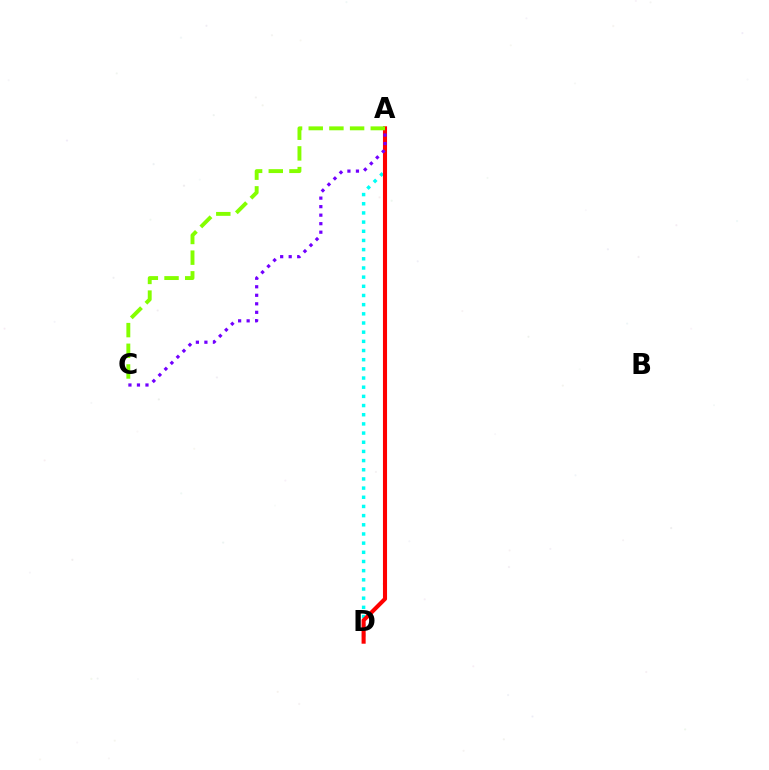{('A', 'D'): [{'color': '#00fff6', 'line_style': 'dotted', 'thickness': 2.49}, {'color': '#ff0000', 'line_style': 'solid', 'thickness': 2.94}], ('A', 'C'): [{'color': '#7200ff', 'line_style': 'dotted', 'thickness': 2.31}, {'color': '#84ff00', 'line_style': 'dashed', 'thickness': 2.81}]}